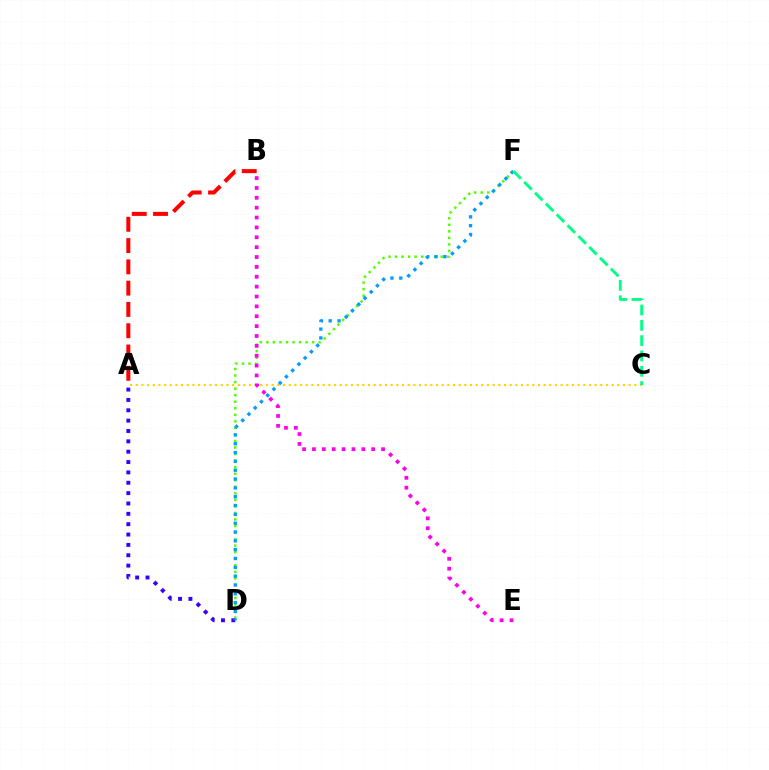{('A', 'C'): [{'color': '#ffd500', 'line_style': 'dotted', 'thickness': 1.54}], ('D', 'F'): [{'color': '#4fff00', 'line_style': 'dotted', 'thickness': 1.78}, {'color': '#009eff', 'line_style': 'dotted', 'thickness': 2.4}], ('A', 'D'): [{'color': '#3700ff', 'line_style': 'dotted', 'thickness': 2.81}], ('A', 'B'): [{'color': '#ff0000', 'line_style': 'dashed', 'thickness': 2.89}], ('B', 'E'): [{'color': '#ff00ed', 'line_style': 'dotted', 'thickness': 2.68}], ('C', 'F'): [{'color': '#00ff86', 'line_style': 'dashed', 'thickness': 2.08}]}